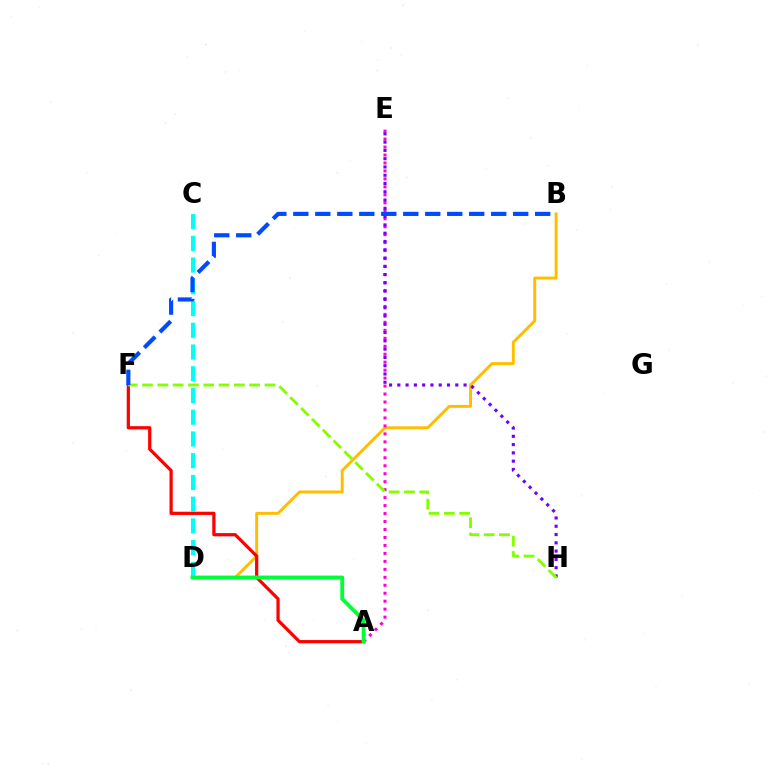{('B', 'D'): [{'color': '#ffbd00', 'line_style': 'solid', 'thickness': 2.11}], ('A', 'F'): [{'color': '#ff0000', 'line_style': 'solid', 'thickness': 2.32}], ('C', 'D'): [{'color': '#00fff6', 'line_style': 'dashed', 'thickness': 2.95}], ('A', 'E'): [{'color': '#ff00cf', 'line_style': 'dotted', 'thickness': 2.16}], ('E', 'H'): [{'color': '#7200ff', 'line_style': 'dotted', 'thickness': 2.25}], ('A', 'D'): [{'color': '#00ff39', 'line_style': 'solid', 'thickness': 2.78}], ('F', 'H'): [{'color': '#84ff00', 'line_style': 'dashed', 'thickness': 2.08}], ('B', 'F'): [{'color': '#004bff', 'line_style': 'dashed', 'thickness': 2.99}]}